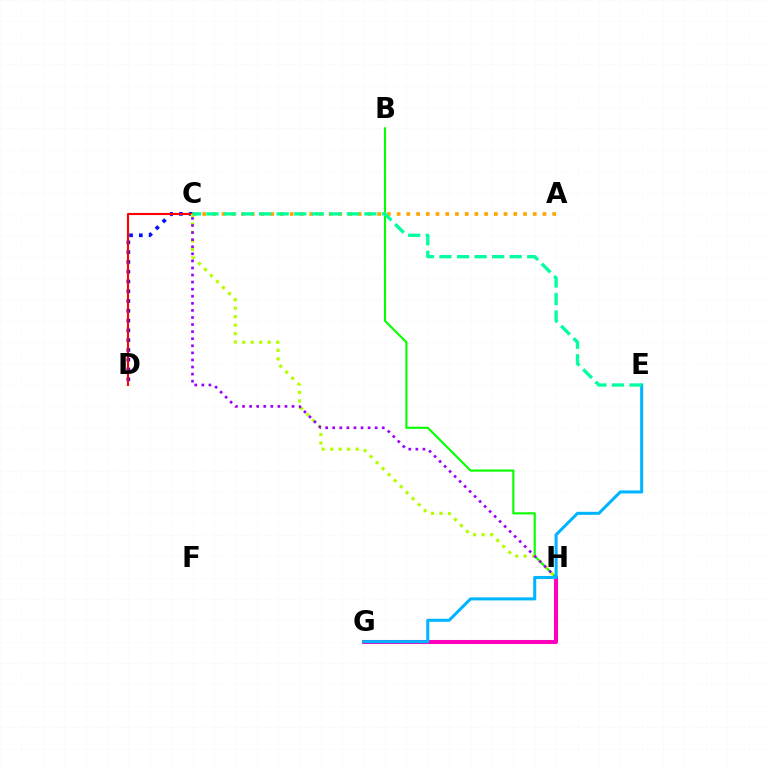{('B', 'H'): [{'color': '#08ff00', 'line_style': 'solid', 'thickness': 1.53}], ('C', 'D'): [{'color': '#0010ff', 'line_style': 'dotted', 'thickness': 2.66}, {'color': '#ff0000', 'line_style': 'solid', 'thickness': 1.52}], ('A', 'C'): [{'color': '#ffa500', 'line_style': 'dotted', 'thickness': 2.64}], ('G', 'H'): [{'color': '#ff00bd', 'line_style': 'solid', 'thickness': 2.92}], ('C', 'H'): [{'color': '#b3ff00', 'line_style': 'dotted', 'thickness': 2.31}, {'color': '#9b00ff', 'line_style': 'dotted', 'thickness': 1.92}], ('E', 'G'): [{'color': '#00b5ff', 'line_style': 'solid', 'thickness': 2.2}], ('C', 'E'): [{'color': '#00ff9d', 'line_style': 'dashed', 'thickness': 2.38}]}